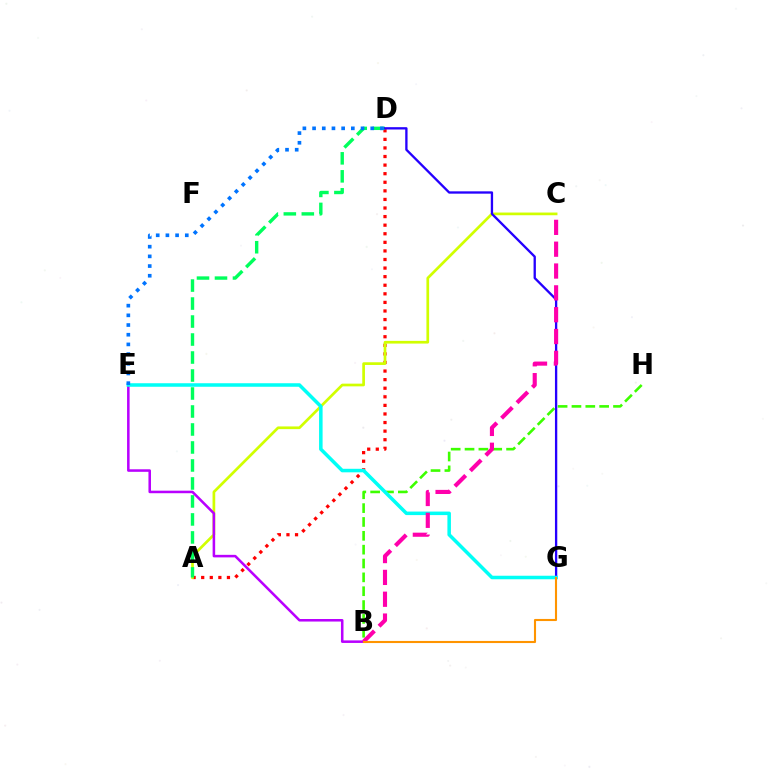{('A', 'D'): [{'color': '#ff0000', 'line_style': 'dotted', 'thickness': 2.33}, {'color': '#00ff5c', 'line_style': 'dashed', 'thickness': 2.44}], ('A', 'C'): [{'color': '#d1ff00', 'line_style': 'solid', 'thickness': 1.94}], ('B', 'E'): [{'color': '#b900ff', 'line_style': 'solid', 'thickness': 1.83}], ('B', 'H'): [{'color': '#3dff00', 'line_style': 'dashed', 'thickness': 1.88}], ('D', 'G'): [{'color': '#2500ff', 'line_style': 'solid', 'thickness': 1.67}], ('E', 'G'): [{'color': '#00fff6', 'line_style': 'solid', 'thickness': 2.54}], ('D', 'E'): [{'color': '#0074ff', 'line_style': 'dotted', 'thickness': 2.63}], ('B', 'C'): [{'color': '#ff00ac', 'line_style': 'dashed', 'thickness': 2.97}], ('B', 'G'): [{'color': '#ff9400', 'line_style': 'solid', 'thickness': 1.52}]}